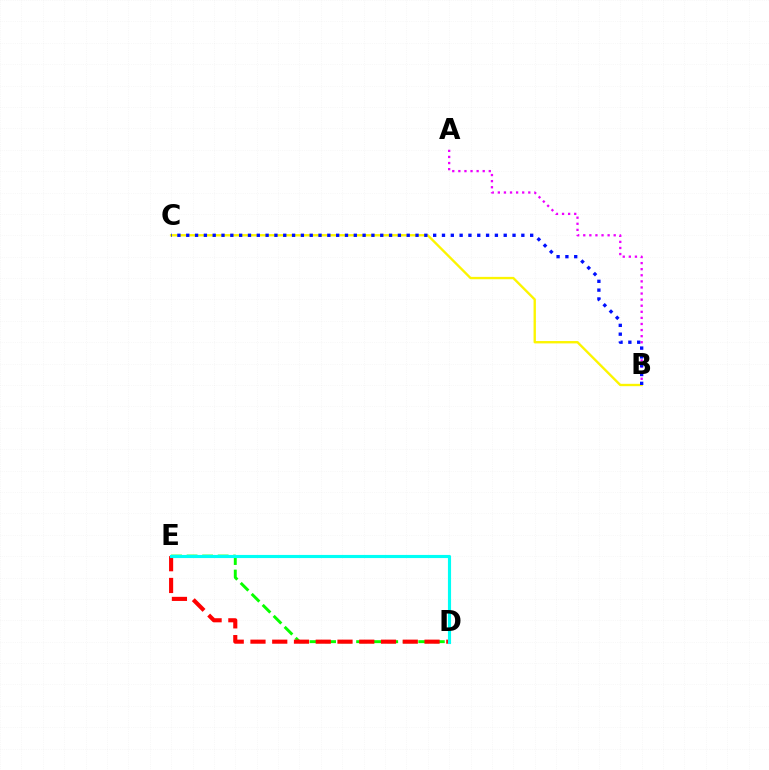{('B', 'C'): [{'color': '#fcf500', 'line_style': 'solid', 'thickness': 1.7}, {'color': '#0010ff', 'line_style': 'dotted', 'thickness': 2.4}], ('D', 'E'): [{'color': '#08ff00', 'line_style': 'dashed', 'thickness': 2.11}, {'color': '#ff0000', 'line_style': 'dashed', 'thickness': 2.96}, {'color': '#00fff6', 'line_style': 'solid', 'thickness': 2.26}], ('A', 'B'): [{'color': '#ee00ff', 'line_style': 'dotted', 'thickness': 1.65}]}